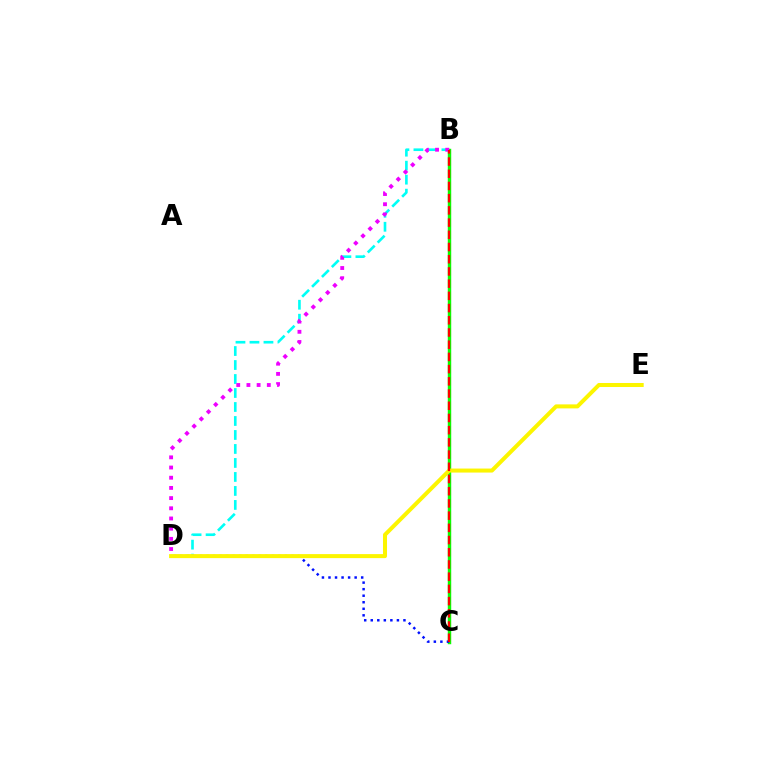{('B', 'D'): [{'color': '#00fff6', 'line_style': 'dashed', 'thickness': 1.9}, {'color': '#ee00ff', 'line_style': 'dotted', 'thickness': 2.77}], ('B', 'C'): [{'color': '#08ff00', 'line_style': 'solid', 'thickness': 2.47}, {'color': '#ff0000', 'line_style': 'dashed', 'thickness': 1.66}], ('C', 'D'): [{'color': '#0010ff', 'line_style': 'dotted', 'thickness': 1.78}], ('D', 'E'): [{'color': '#fcf500', 'line_style': 'solid', 'thickness': 2.89}]}